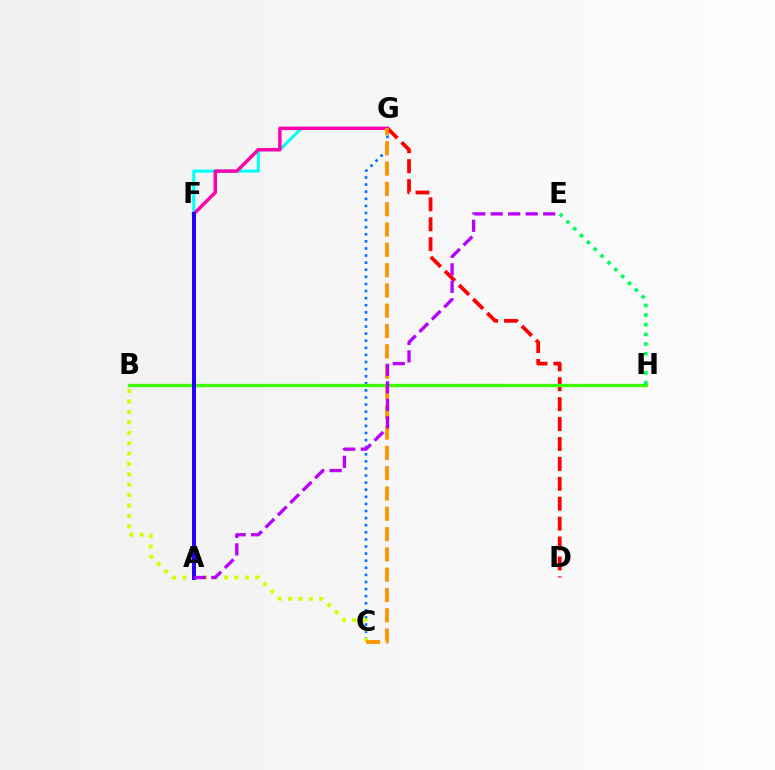{('F', 'G'): [{'color': '#00fff6', 'line_style': 'solid', 'thickness': 2.18}, {'color': '#ff00ac', 'line_style': 'solid', 'thickness': 2.49}], ('C', 'G'): [{'color': '#0074ff', 'line_style': 'dotted', 'thickness': 1.93}, {'color': '#ff9400', 'line_style': 'dashed', 'thickness': 2.76}], ('B', 'C'): [{'color': '#d1ff00', 'line_style': 'dotted', 'thickness': 2.83}], ('D', 'G'): [{'color': '#ff0000', 'line_style': 'dashed', 'thickness': 2.7}], ('B', 'H'): [{'color': '#3dff00', 'line_style': 'solid', 'thickness': 2.36}], ('A', 'F'): [{'color': '#2500ff', 'line_style': 'solid', 'thickness': 2.87}], ('E', 'H'): [{'color': '#00ff5c', 'line_style': 'dotted', 'thickness': 2.62}], ('A', 'E'): [{'color': '#b900ff', 'line_style': 'dashed', 'thickness': 2.38}]}